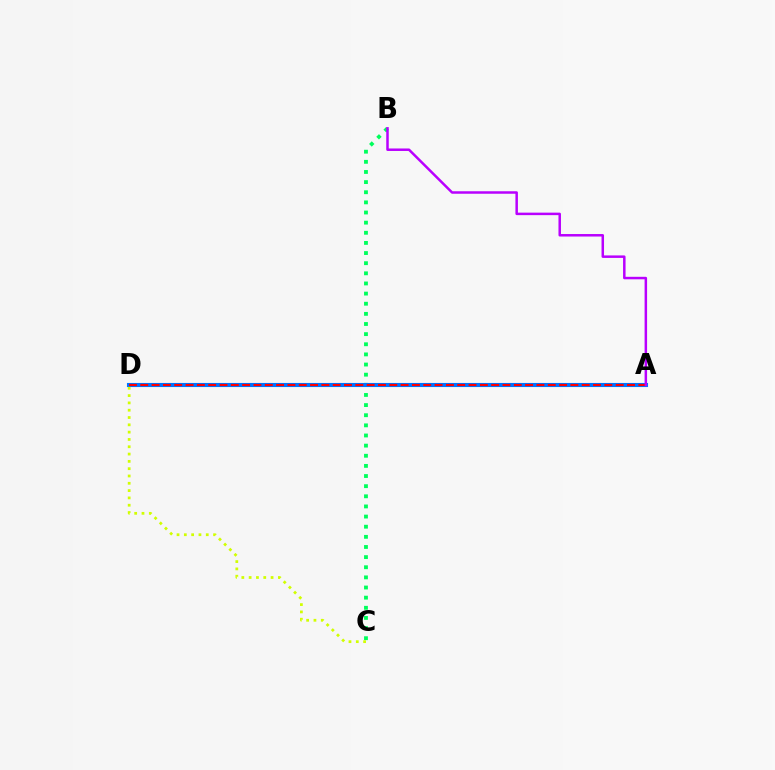{('B', 'C'): [{'color': '#00ff5c', 'line_style': 'dotted', 'thickness': 2.75}], ('A', 'D'): [{'color': '#0074ff', 'line_style': 'solid', 'thickness': 2.95}, {'color': '#ff0000', 'line_style': 'dashed', 'thickness': 1.54}], ('A', 'B'): [{'color': '#b900ff', 'line_style': 'solid', 'thickness': 1.8}], ('C', 'D'): [{'color': '#d1ff00', 'line_style': 'dotted', 'thickness': 1.99}]}